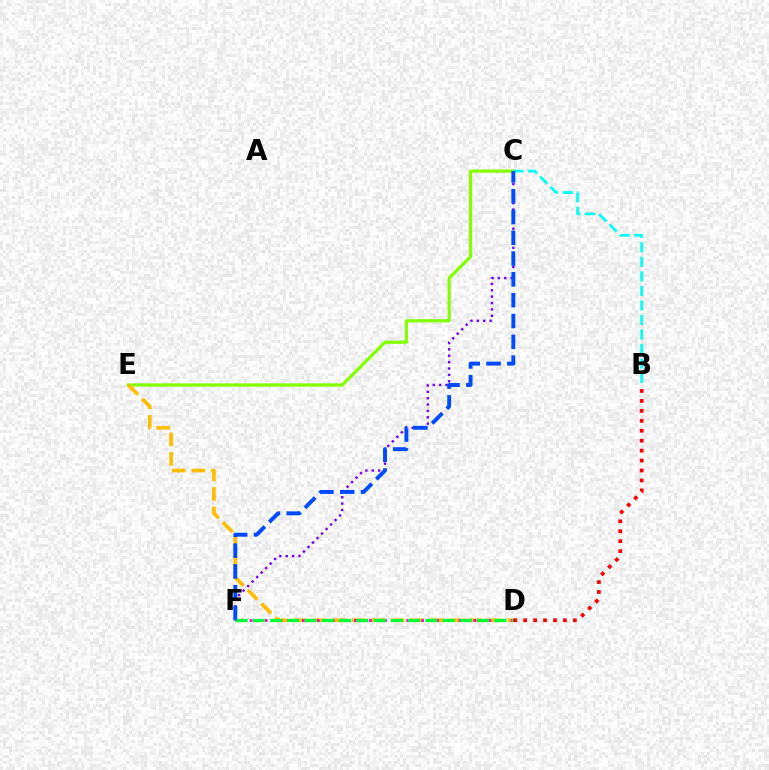{('C', 'E'): [{'color': '#84ff00', 'line_style': 'solid', 'thickness': 2.31}], ('C', 'F'): [{'color': '#7200ff', 'line_style': 'dotted', 'thickness': 1.73}, {'color': '#004bff', 'line_style': 'dashed', 'thickness': 2.83}], ('D', 'E'): [{'color': '#ffbd00', 'line_style': 'dashed', 'thickness': 2.64}], ('D', 'F'): [{'color': '#ff00cf', 'line_style': 'dotted', 'thickness': 2.03}, {'color': '#00ff39', 'line_style': 'dashed', 'thickness': 2.34}], ('B', 'C'): [{'color': '#00fff6', 'line_style': 'dashed', 'thickness': 1.97}], ('B', 'D'): [{'color': '#ff0000', 'line_style': 'dotted', 'thickness': 2.7}]}